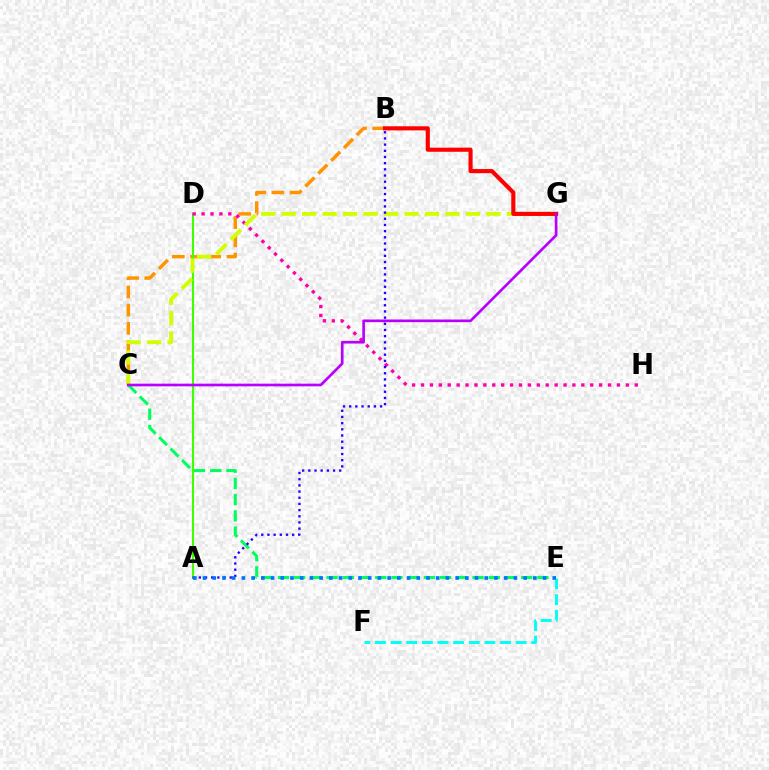{('E', 'F'): [{'color': '#00fff6', 'line_style': 'dashed', 'thickness': 2.12}], ('B', 'C'): [{'color': '#ff9400', 'line_style': 'dashed', 'thickness': 2.47}], ('C', 'E'): [{'color': '#00ff5c', 'line_style': 'dashed', 'thickness': 2.2}], ('A', 'D'): [{'color': '#3dff00', 'line_style': 'solid', 'thickness': 1.52}], ('D', 'H'): [{'color': '#ff00ac', 'line_style': 'dotted', 'thickness': 2.42}], ('C', 'G'): [{'color': '#d1ff00', 'line_style': 'dashed', 'thickness': 2.78}, {'color': '#b900ff', 'line_style': 'solid', 'thickness': 1.92}], ('A', 'B'): [{'color': '#2500ff', 'line_style': 'dotted', 'thickness': 1.68}], ('B', 'G'): [{'color': '#ff0000', 'line_style': 'solid', 'thickness': 2.96}], ('A', 'E'): [{'color': '#0074ff', 'line_style': 'dotted', 'thickness': 2.64}]}